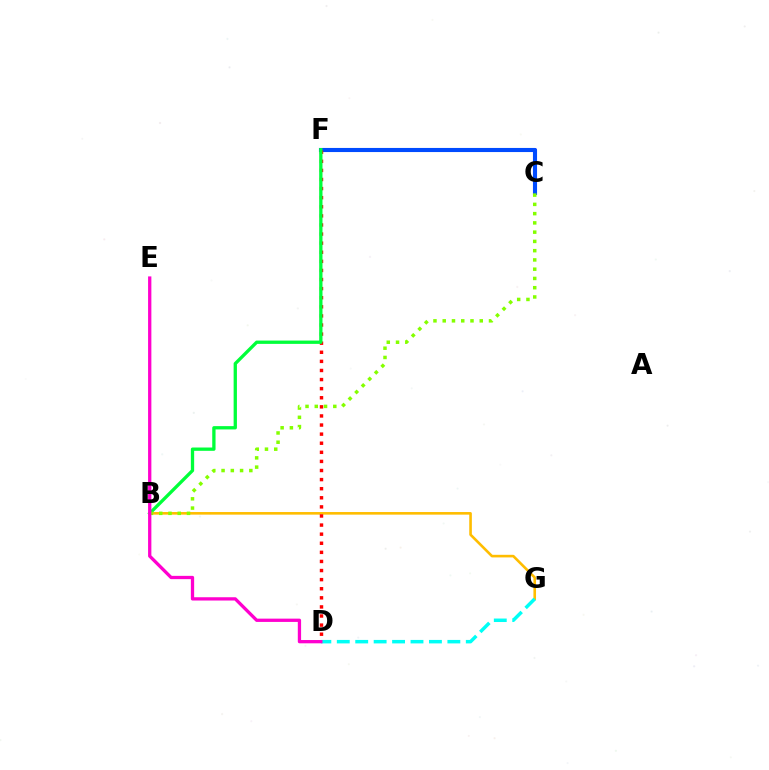{('C', 'F'): [{'color': '#7200ff', 'line_style': 'dashed', 'thickness': 2.68}, {'color': '#004bff', 'line_style': 'solid', 'thickness': 2.95}], ('B', 'G'): [{'color': '#ffbd00', 'line_style': 'solid', 'thickness': 1.88}], ('D', 'F'): [{'color': '#ff0000', 'line_style': 'dotted', 'thickness': 2.47}], ('D', 'G'): [{'color': '#00fff6', 'line_style': 'dashed', 'thickness': 2.5}], ('B', 'F'): [{'color': '#00ff39', 'line_style': 'solid', 'thickness': 2.38}], ('B', 'C'): [{'color': '#84ff00', 'line_style': 'dotted', 'thickness': 2.52}], ('D', 'E'): [{'color': '#ff00cf', 'line_style': 'solid', 'thickness': 2.37}]}